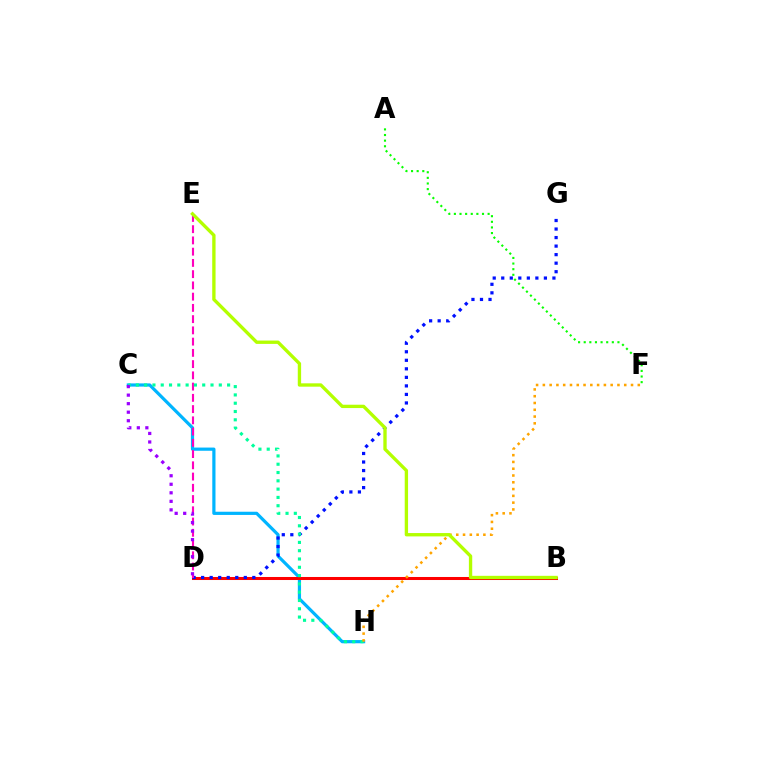{('C', 'H'): [{'color': '#00b5ff', 'line_style': 'solid', 'thickness': 2.3}, {'color': '#00ff9d', 'line_style': 'dotted', 'thickness': 2.25}], ('A', 'F'): [{'color': '#08ff00', 'line_style': 'dotted', 'thickness': 1.53}], ('B', 'D'): [{'color': '#ff0000', 'line_style': 'solid', 'thickness': 2.18}], ('D', 'G'): [{'color': '#0010ff', 'line_style': 'dotted', 'thickness': 2.32}], ('D', 'E'): [{'color': '#ff00bd', 'line_style': 'dashed', 'thickness': 1.53}], ('F', 'H'): [{'color': '#ffa500', 'line_style': 'dotted', 'thickness': 1.84}], ('C', 'D'): [{'color': '#9b00ff', 'line_style': 'dotted', 'thickness': 2.32}], ('B', 'E'): [{'color': '#b3ff00', 'line_style': 'solid', 'thickness': 2.41}]}